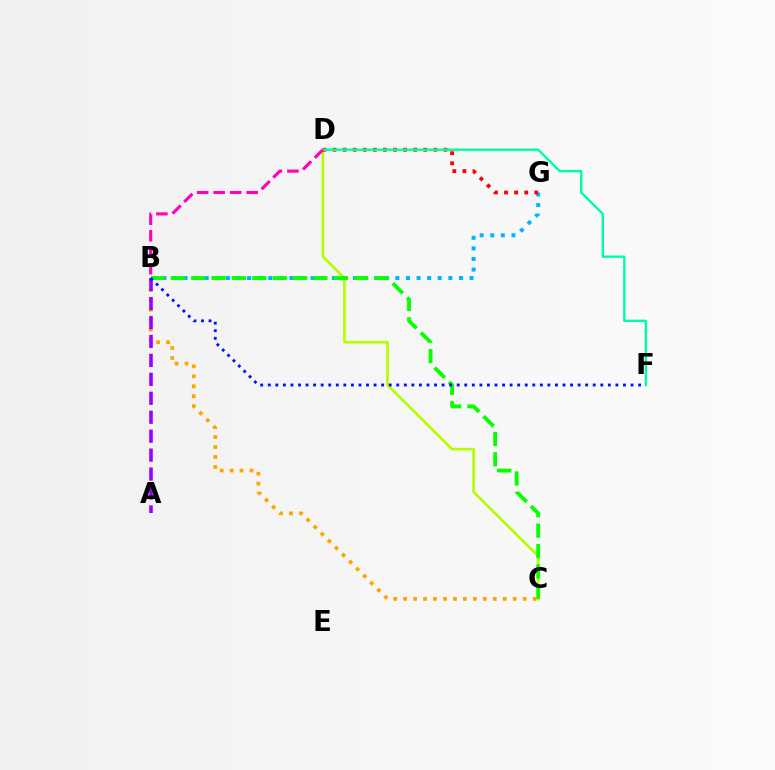{('B', 'G'): [{'color': '#00b5ff', 'line_style': 'dotted', 'thickness': 2.88}], ('C', 'D'): [{'color': '#b3ff00', 'line_style': 'solid', 'thickness': 1.92}], ('B', 'C'): [{'color': '#08ff00', 'line_style': 'dashed', 'thickness': 2.77}, {'color': '#ffa500', 'line_style': 'dotted', 'thickness': 2.71}], ('A', 'B'): [{'color': '#9b00ff', 'line_style': 'dashed', 'thickness': 2.57}], ('D', 'G'): [{'color': '#ff0000', 'line_style': 'dotted', 'thickness': 2.74}], ('B', 'F'): [{'color': '#0010ff', 'line_style': 'dotted', 'thickness': 2.05}], ('D', 'F'): [{'color': '#00ff9d', 'line_style': 'solid', 'thickness': 1.72}], ('B', 'D'): [{'color': '#ff00bd', 'line_style': 'dashed', 'thickness': 2.24}]}